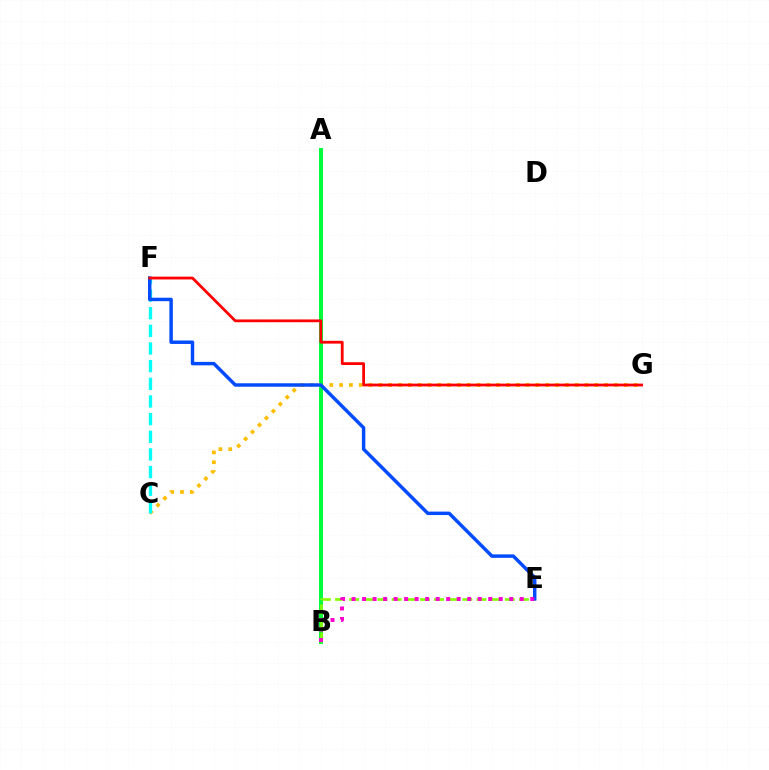{('A', 'B'): [{'color': '#7200ff', 'line_style': 'dotted', 'thickness': 2.12}, {'color': '#00ff39', 'line_style': 'solid', 'thickness': 2.88}], ('C', 'G'): [{'color': '#ffbd00', 'line_style': 'dotted', 'thickness': 2.67}], ('C', 'F'): [{'color': '#00fff6', 'line_style': 'dashed', 'thickness': 2.4}], ('B', 'E'): [{'color': '#84ff00', 'line_style': 'dashed', 'thickness': 1.92}, {'color': '#ff00cf', 'line_style': 'dotted', 'thickness': 2.86}], ('E', 'F'): [{'color': '#004bff', 'line_style': 'solid', 'thickness': 2.48}], ('F', 'G'): [{'color': '#ff0000', 'line_style': 'solid', 'thickness': 2.0}]}